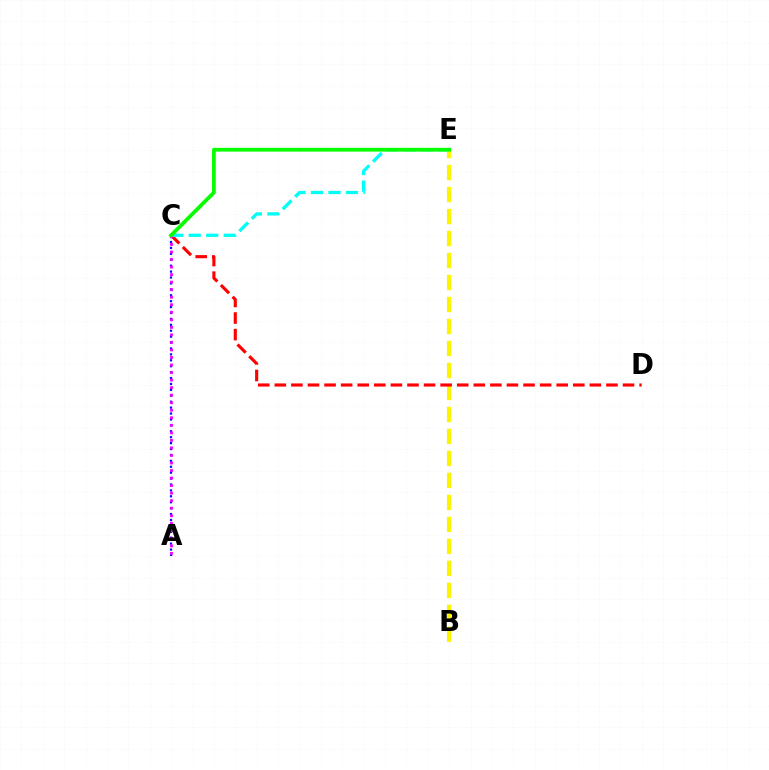{('B', 'E'): [{'color': '#fcf500', 'line_style': 'dashed', 'thickness': 2.99}], ('C', 'D'): [{'color': '#ff0000', 'line_style': 'dashed', 'thickness': 2.25}], ('A', 'C'): [{'color': '#0010ff', 'line_style': 'dotted', 'thickness': 1.61}, {'color': '#ee00ff', 'line_style': 'dotted', 'thickness': 2.05}], ('C', 'E'): [{'color': '#00fff6', 'line_style': 'dashed', 'thickness': 2.38}, {'color': '#08ff00', 'line_style': 'solid', 'thickness': 2.71}]}